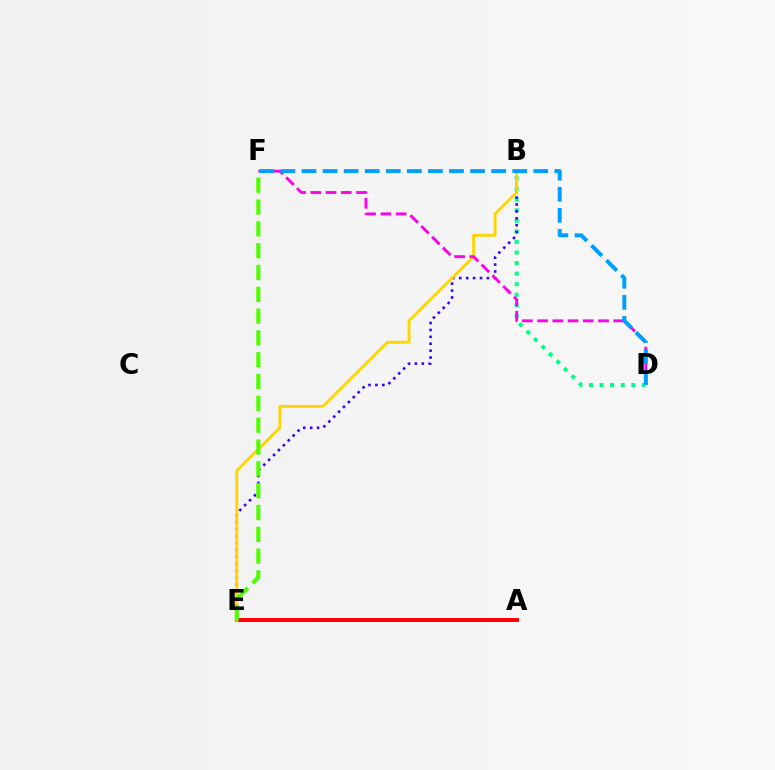{('B', 'D'): [{'color': '#00ff86', 'line_style': 'dotted', 'thickness': 2.87}], ('A', 'E'): [{'color': '#ff0000', 'line_style': 'solid', 'thickness': 2.85}], ('B', 'E'): [{'color': '#3700ff', 'line_style': 'dotted', 'thickness': 1.88}, {'color': '#ffd500', 'line_style': 'solid', 'thickness': 2.06}], ('E', 'F'): [{'color': '#4fff00', 'line_style': 'dashed', 'thickness': 2.96}], ('D', 'F'): [{'color': '#ff00ed', 'line_style': 'dashed', 'thickness': 2.07}, {'color': '#009eff', 'line_style': 'dashed', 'thickness': 2.86}]}